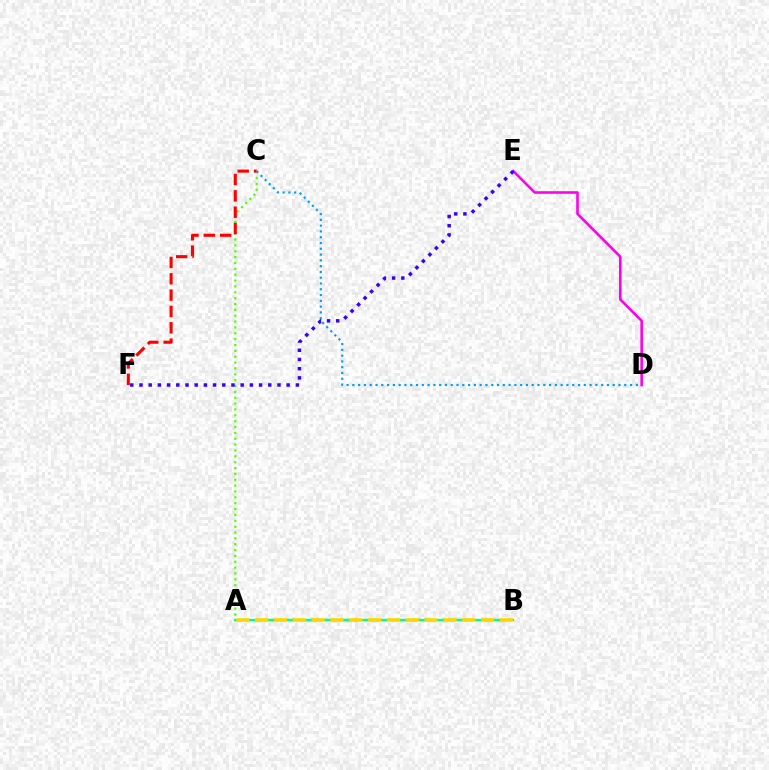{('A', 'C'): [{'color': '#4fff00', 'line_style': 'dotted', 'thickness': 1.59}], ('D', 'E'): [{'color': '#ff00ed', 'line_style': 'solid', 'thickness': 1.87}], ('C', 'F'): [{'color': '#ff0000', 'line_style': 'dashed', 'thickness': 2.22}], ('A', 'B'): [{'color': '#00ff86', 'line_style': 'solid', 'thickness': 1.68}, {'color': '#ffd500', 'line_style': 'dashed', 'thickness': 2.56}], ('C', 'D'): [{'color': '#009eff', 'line_style': 'dotted', 'thickness': 1.57}], ('E', 'F'): [{'color': '#3700ff', 'line_style': 'dotted', 'thickness': 2.5}]}